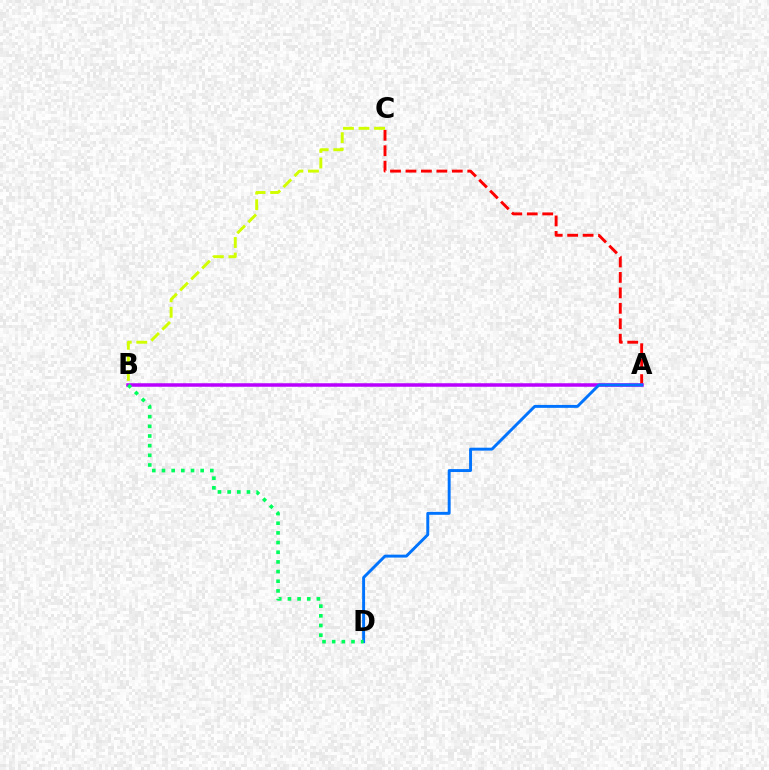{('A', 'C'): [{'color': '#ff0000', 'line_style': 'dashed', 'thickness': 2.1}], ('B', 'C'): [{'color': '#d1ff00', 'line_style': 'dashed', 'thickness': 2.11}], ('A', 'B'): [{'color': '#b900ff', 'line_style': 'solid', 'thickness': 2.53}], ('A', 'D'): [{'color': '#0074ff', 'line_style': 'solid', 'thickness': 2.11}], ('B', 'D'): [{'color': '#00ff5c', 'line_style': 'dotted', 'thickness': 2.63}]}